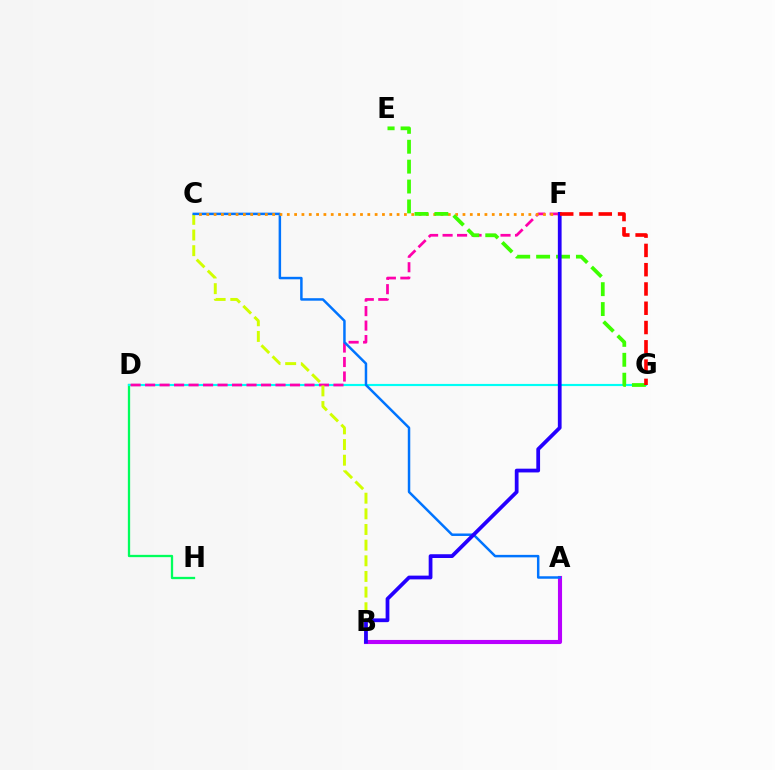{('D', 'H'): [{'color': '#00ff5c', 'line_style': 'solid', 'thickness': 1.66}], ('D', 'G'): [{'color': '#00fff6', 'line_style': 'solid', 'thickness': 1.56}], ('D', 'F'): [{'color': '#ff00ac', 'line_style': 'dashed', 'thickness': 1.97}], ('B', 'C'): [{'color': '#d1ff00', 'line_style': 'dashed', 'thickness': 2.13}], ('A', 'B'): [{'color': '#b900ff', 'line_style': 'solid', 'thickness': 2.96}], ('A', 'C'): [{'color': '#0074ff', 'line_style': 'solid', 'thickness': 1.79}], ('C', 'F'): [{'color': '#ff9400', 'line_style': 'dotted', 'thickness': 1.99}], ('E', 'G'): [{'color': '#3dff00', 'line_style': 'dashed', 'thickness': 2.7}], ('B', 'F'): [{'color': '#2500ff', 'line_style': 'solid', 'thickness': 2.71}], ('F', 'G'): [{'color': '#ff0000', 'line_style': 'dashed', 'thickness': 2.62}]}